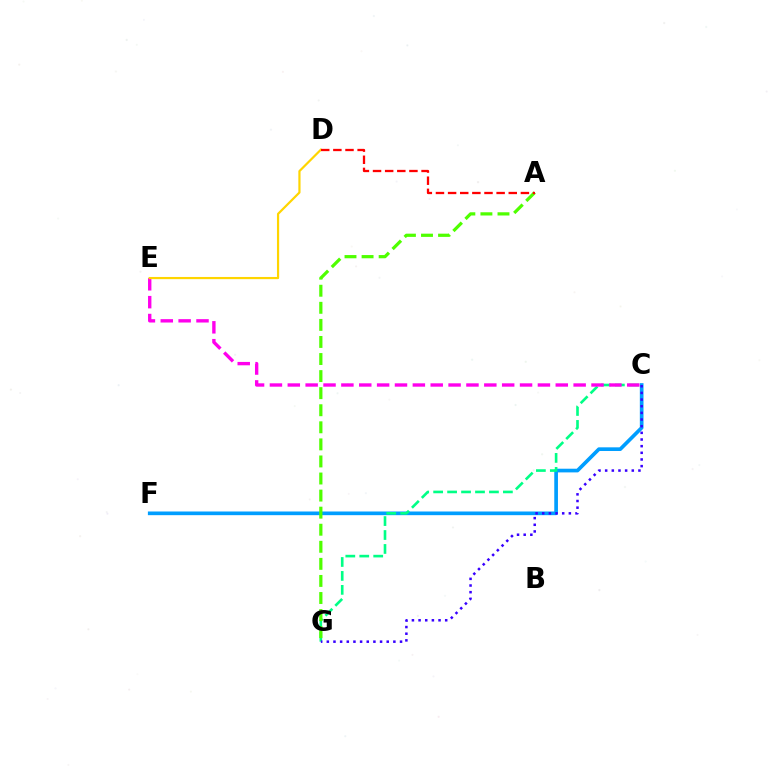{('C', 'F'): [{'color': '#009eff', 'line_style': 'solid', 'thickness': 2.65}], ('C', 'G'): [{'color': '#00ff86', 'line_style': 'dashed', 'thickness': 1.89}, {'color': '#3700ff', 'line_style': 'dotted', 'thickness': 1.81}], ('C', 'E'): [{'color': '#ff00ed', 'line_style': 'dashed', 'thickness': 2.43}], ('D', 'E'): [{'color': '#ffd500', 'line_style': 'solid', 'thickness': 1.58}], ('A', 'G'): [{'color': '#4fff00', 'line_style': 'dashed', 'thickness': 2.32}], ('A', 'D'): [{'color': '#ff0000', 'line_style': 'dashed', 'thickness': 1.65}]}